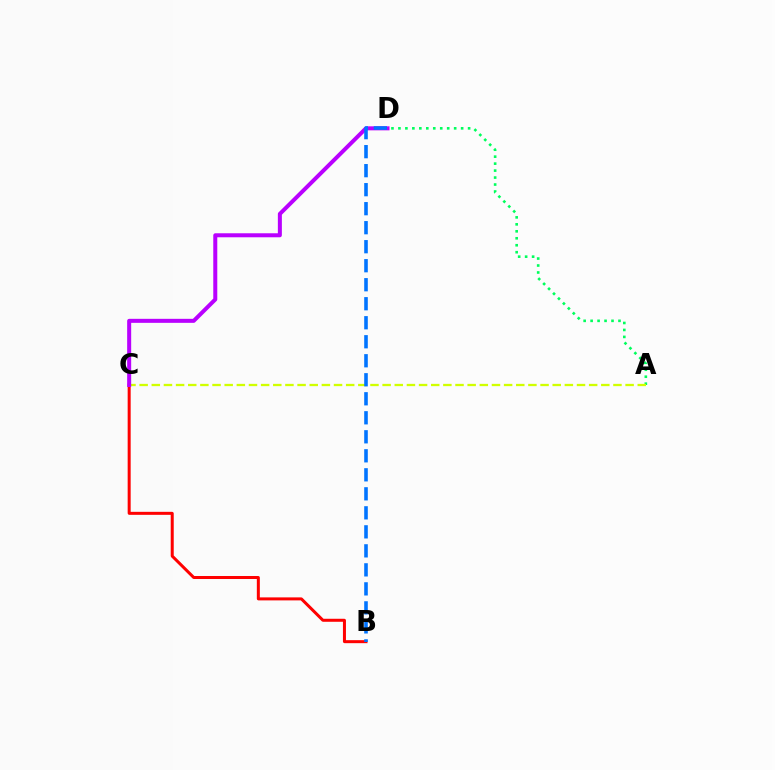{('A', 'D'): [{'color': '#00ff5c', 'line_style': 'dotted', 'thickness': 1.89}], ('A', 'C'): [{'color': '#d1ff00', 'line_style': 'dashed', 'thickness': 1.65}], ('B', 'C'): [{'color': '#ff0000', 'line_style': 'solid', 'thickness': 2.16}], ('C', 'D'): [{'color': '#b900ff', 'line_style': 'solid', 'thickness': 2.89}], ('B', 'D'): [{'color': '#0074ff', 'line_style': 'dashed', 'thickness': 2.58}]}